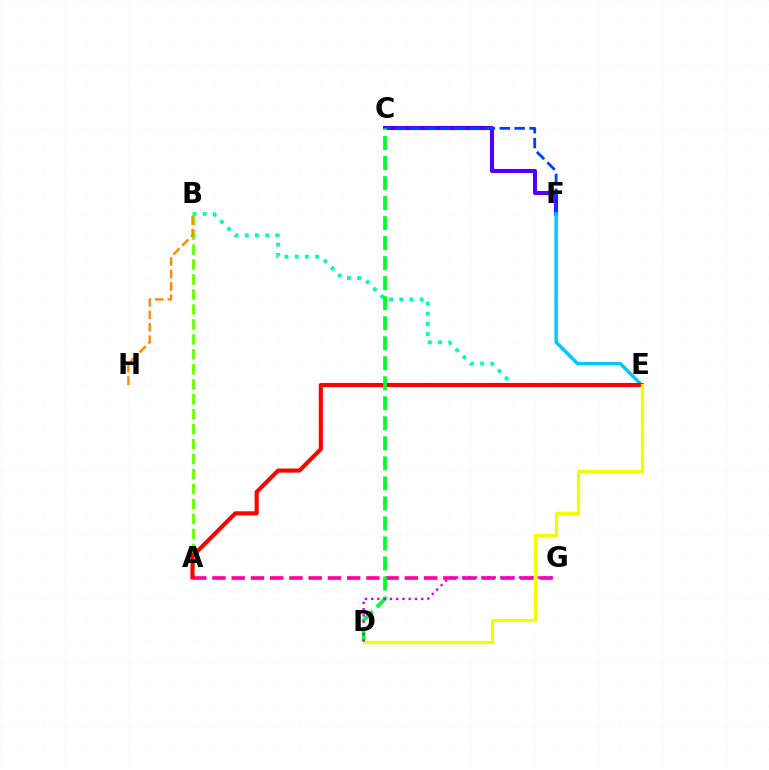{('B', 'E'): [{'color': '#00ffaf', 'line_style': 'dotted', 'thickness': 2.77}], ('A', 'B'): [{'color': '#66ff00', 'line_style': 'dashed', 'thickness': 2.03}], ('C', 'F'): [{'color': '#4f00ff', 'line_style': 'solid', 'thickness': 2.94}, {'color': '#003fff', 'line_style': 'dashed', 'thickness': 2.02}], ('E', 'F'): [{'color': '#00c7ff', 'line_style': 'solid', 'thickness': 2.48}], ('A', 'G'): [{'color': '#ff00a0', 'line_style': 'dashed', 'thickness': 2.61}], ('B', 'H'): [{'color': '#ff8800', 'line_style': 'dashed', 'thickness': 1.69}], ('A', 'E'): [{'color': '#ff0000', 'line_style': 'solid', 'thickness': 2.95}], ('C', 'D'): [{'color': '#00ff27', 'line_style': 'dashed', 'thickness': 2.72}], ('D', 'E'): [{'color': '#eeff00', 'line_style': 'solid', 'thickness': 2.34}], ('D', 'G'): [{'color': '#d600ff', 'line_style': 'dotted', 'thickness': 1.7}]}